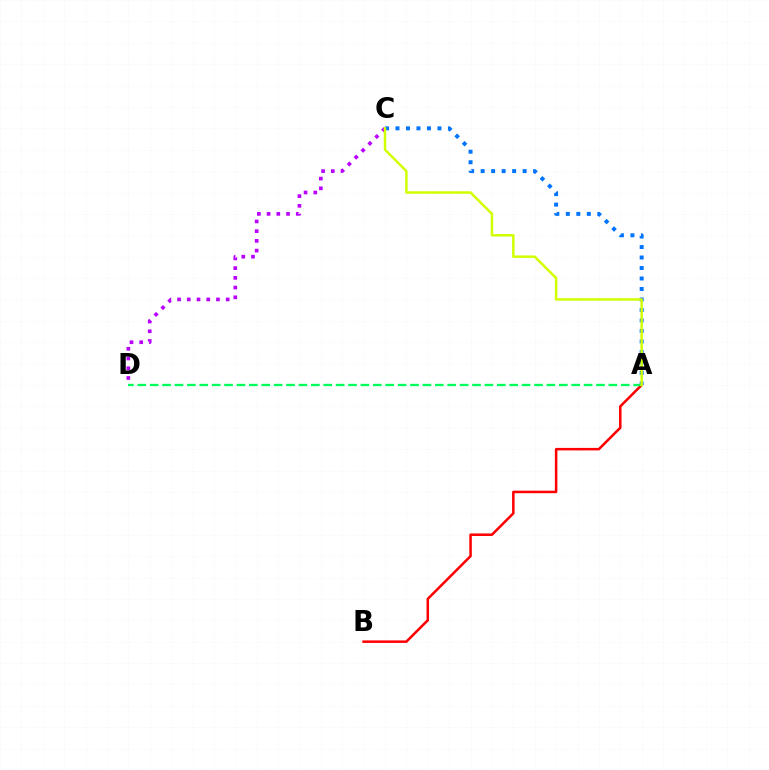{('A', 'B'): [{'color': '#ff0000', 'line_style': 'solid', 'thickness': 1.81}], ('A', 'C'): [{'color': '#0074ff', 'line_style': 'dotted', 'thickness': 2.85}, {'color': '#d1ff00', 'line_style': 'solid', 'thickness': 1.79}], ('C', 'D'): [{'color': '#b900ff', 'line_style': 'dotted', 'thickness': 2.64}], ('A', 'D'): [{'color': '#00ff5c', 'line_style': 'dashed', 'thickness': 1.68}]}